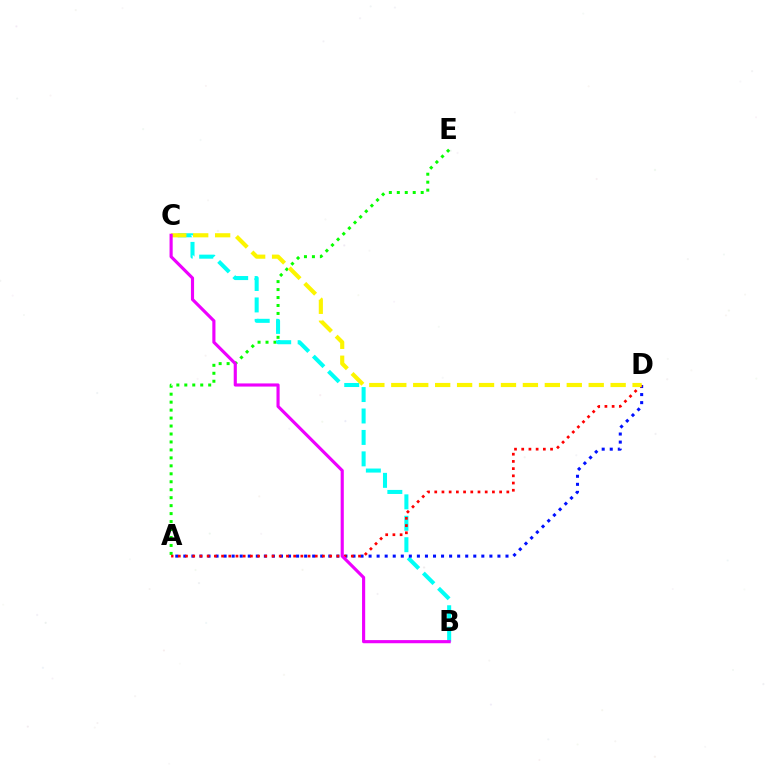{('A', 'E'): [{'color': '#08ff00', 'line_style': 'dotted', 'thickness': 2.16}], ('B', 'C'): [{'color': '#00fff6', 'line_style': 'dashed', 'thickness': 2.91}, {'color': '#ee00ff', 'line_style': 'solid', 'thickness': 2.26}], ('A', 'D'): [{'color': '#0010ff', 'line_style': 'dotted', 'thickness': 2.19}, {'color': '#ff0000', 'line_style': 'dotted', 'thickness': 1.96}], ('C', 'D'): [{'color': '#fcf500', 'line_style': 'dashed', 'thickness': 2.98}]}